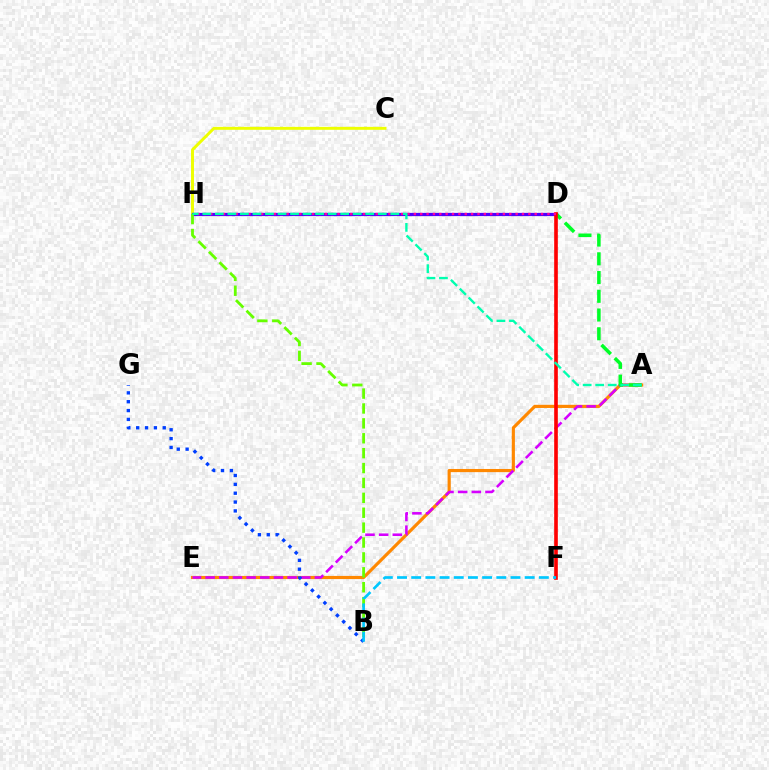{('A', 'E'): [{'color': '#ff8800', 'line_style': 'solid', 'thickness': 2.27}, {'color': '#d600ff', 'line_style': 'dashed', 'thickness': 1.86}], ('C', 'H'): [{'color': '#eeff00', 'line_style': 'solid', 'thickness': 2.12}], ('D', 'H'): [{'color': '#4f00ff', 'line_style': 'solid', 'thickness': 2.31}, {'color': '#ff00a0', 'line_style': 'dotted', 'thickness': 1.73}], ('B', 'H'): [{'color': '#66ff00', 'line_style': 'dashed', 'thickness': 2.02}], ('A', 'D'): [{'color': '#00ff27', 'line_style': 'dashed', 'thickness': 2.55}], ('D', 'F'): [{'color': '#ff0000', 'line_style': 'solid', 'thickness': 2.62}], ('B', 'G'): [{'color': '#003fff', 'line_style': 'dotted', 'thickness': 2.41}], ('A', 'H'): [{'color': '#00ffaf', 'line_style': 'dashed', 'thickness': 1.7}], ('B', 'F'): [{'color': '#00c7ff', 'line_style': 'dashed', 'thickness': 1.93}]}